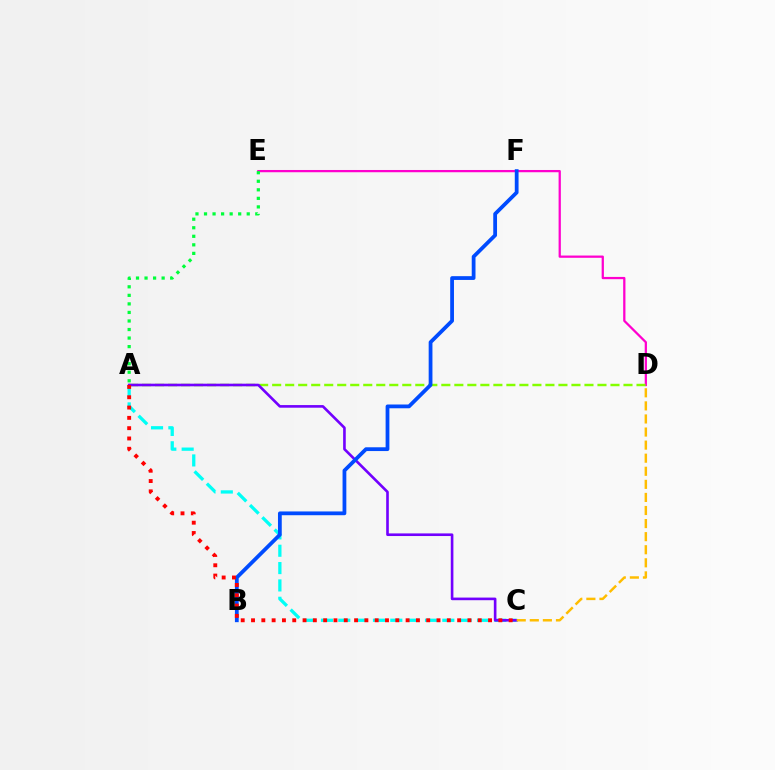{('A', 'C'): [{'color': '#00fff6', 'line_style': 'dashed', 'thickness': 2.36}, {'color': '#7200ff', 'line_style': 'solid', 'thickness': 1.89}, {'color': '#ff0000', 'line_style': 'dotted', 'thickness': 2.8}], ('D', 'E'): [{'color': '#ff00cf', 'line_style': 'solid', 'thickness': 1.62}], ('A', 'D'): [{'color': '#84ff00', 'line_style': 'dashed', 'thickness': 1.77}], ('C', 'D'): [{'color': '#ffbd00', 'line_style': 'dashed', 'thickness': 1.78}], ('B', 'F'): [{'color': '#004bff', 'line_style': 'solid', 'thickness': 2.72}], ('A', 'E'): [{'color': '#00ff39', 'line_style': 'dotted', 'thickness': 2.32}]}